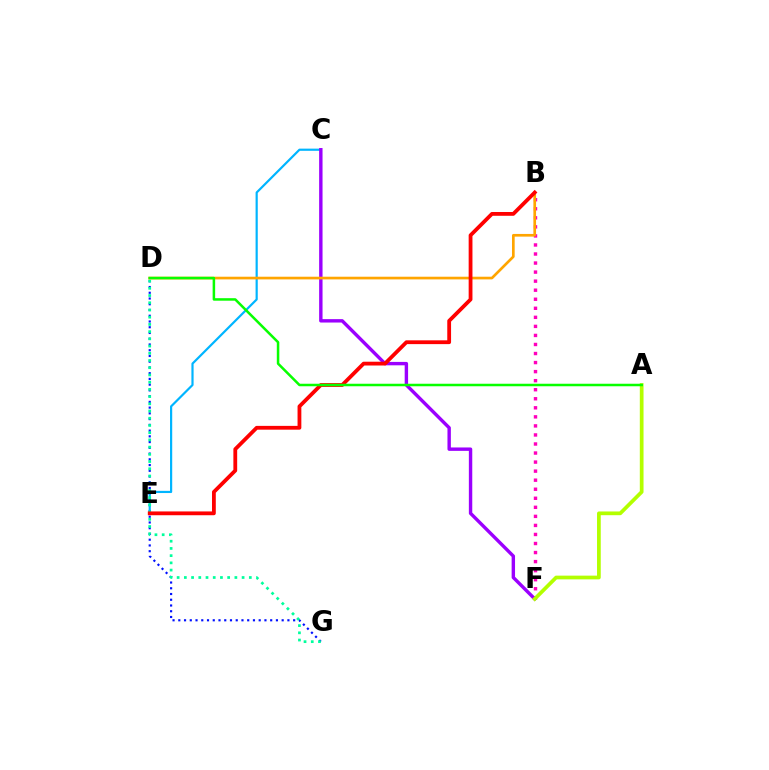{('D', 'G'): [{'color': '#0010ff', 'line_style': 'dotted', 'thickness': 1.56}, {'color': '#00ff9d', 'line_style': 'dotted', 'thickness': 1.96}], ('B', 'F'): [{'color': '#ff00bd', 'line_style': 'dotted', 'thickness': 2.46}], ('C', 'E'): [{'color': '#00b5ff', 'line_style': 'solid', 'thickness': 1.58}], ('C', 'F'): [{'color': '#9b00ff', 'line_style': 'solid', 'thickness': 2.45}], ('B', 'D'): [{'color': '#ffa500', 'line_style': 'solid', 'thickness': 1.93}], ('A', 'F'): [{'color': '#b3ff00', 'line_style': 'solid', 'thickness': 2.68}], ('B', 'E'): [{'color': '#ff0000', 'line_style': 'solid', 'thickness': 2.73}], ('A', 'D'): [{'color': '#08ff00', 'line_style': 'solid', 'thickness': 1.81}]}